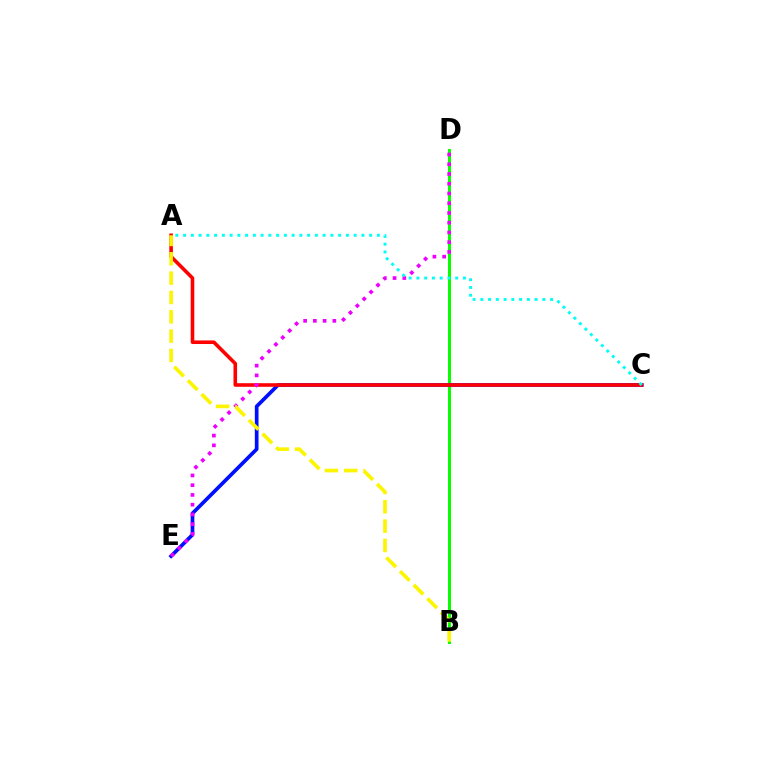{('B', 'D'): [{'color': '#08ff00', 'line_style': 'solid', 'thickness': 2.17}], ('C', 'E'): [{'color': '#0010ff', 'line_style': 'solid', 'thickness': 2.66}], ('A', 'C'): [{'color': '#ff0000', 'line_style': 'solid', 'thickness': 2.59}, {'color': '#00fff6', 'line_style': 'dotted', 'thickness': 2.11}], ('D', 'E'): [{'color': '#ee00ff', 'line_style': 'dotted', 'thickness': 2.65}], ('A', 'B'): [{'color': '#fcf500', 'line_style': 'dashed', 'thickness': 2.63}]}